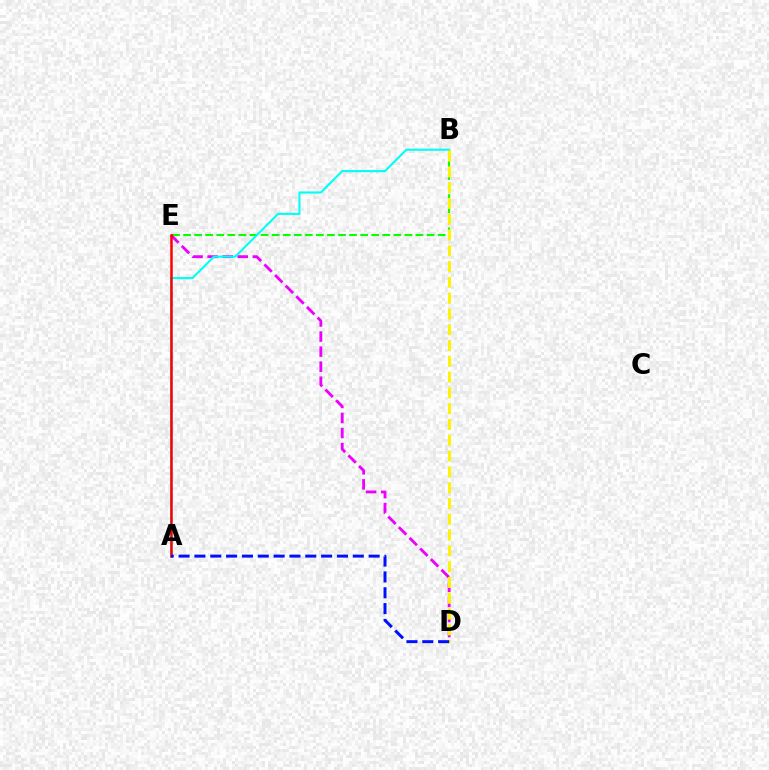{('B', 'E'): [{'color': '#08ff00', 'line_style': 'dashed', 'thickness': 1.5}], ('D', 'E'): [{'color': '#ee00ff', 'line_style': 'dashed', 'thickness': 2.04}], ('A', 'B'): [{'color': '#00fff6', 'line_style': 'solid', 'thickness': 1.52}], ('A', 'E'): [{'color': '#ff0000', 'line_style': 'solid', 'thickness': 1.81}], ('B', 'D'): [{'color': '#fcf500', 'line_style': 'dashed', 'thickness': 2.15}], ('A', 'D'): [{'color': '#0010ff', 'line_style': 'dashed', 'thickness': 2.15}]}